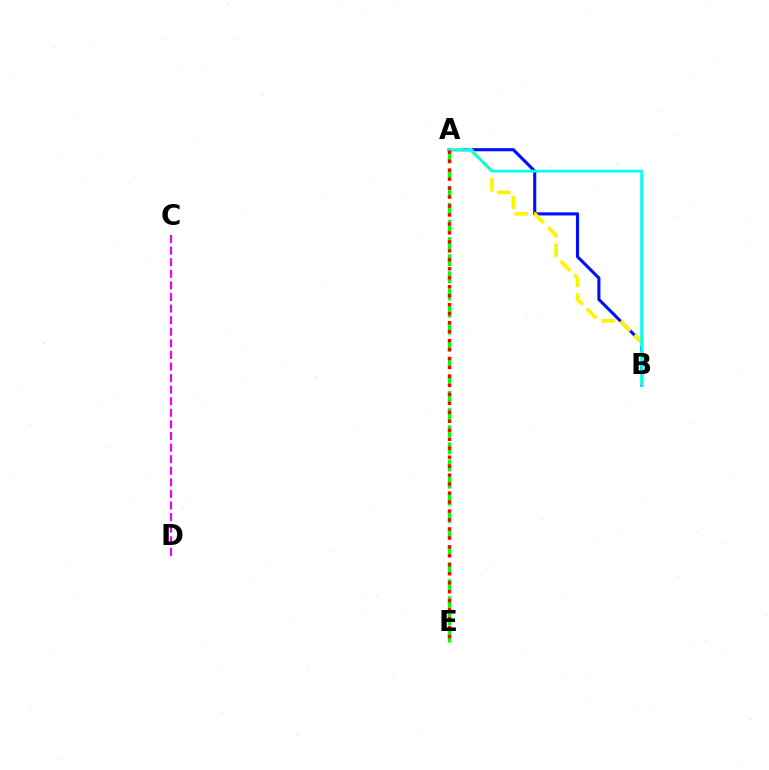{('A', 'E'): [{'color': '#08ff00', 'line_style': 'dashed', 'thickness': 2.32}, {'color': '#ff0000', 'line_style': 'dotted', 'thickness': 2.44}], ('A', 'B'): [{'color': '#0010ff', 'line_style': 'solid', 'thickness': 2.23}, {'color': '#fcf500', 'line_style': 'dashed', 'thickness': 2.65}, {'color': '#00fff6', 'line_style': 'solid', 'thickness': 2.03}], ('C', 'D'): [{'color': '#ee00ff', 'line_style': 'dashed', 'thickness': 1.57}]}